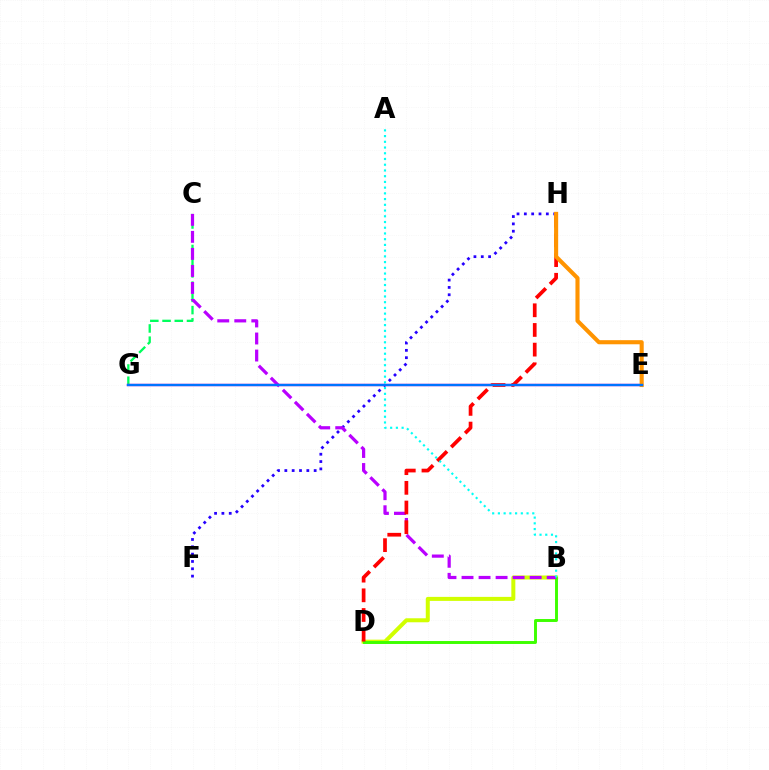{('B', 'D'): [{'color': '#d1ff00', 'line_style': 'solid', 'thickness': 2.89}, {'color': '#3dff00', 'line_style': 'solid', 'thickness': 2.11}], ('F', 'H'): [{'color': '#2500ff', 'line_style': 'dotted', 'thickness': 1.99}], ('C', 'G'): [{'color': '#00ff5c', 'line_style': 'dashed', 'thickness': 1.66}], ('E', 'G'): [{'color': '#ff00ac', 'line_style': 'solid', 'thickness': 1.68}, {'color': '#0074ff', 'line_style': 'solid', 'thickness': 1.7}], ('B', 'C'): [{'color': '#b900ff', 'line_style': 'dashed', 'thickness': 2.31}], ('D', 'H'): [{'color': '#ff0000', 'line_style': 'dashed', 'thickness': 2.67}], ('E', 'H'): [{'color': '#ff9400', 'line_style': 'solid', 'thickness': 2.95}], ('A', 'B'): [{'color': '#00fff6', 'line_style': 'dotted', 'thickness': 1.56}]}